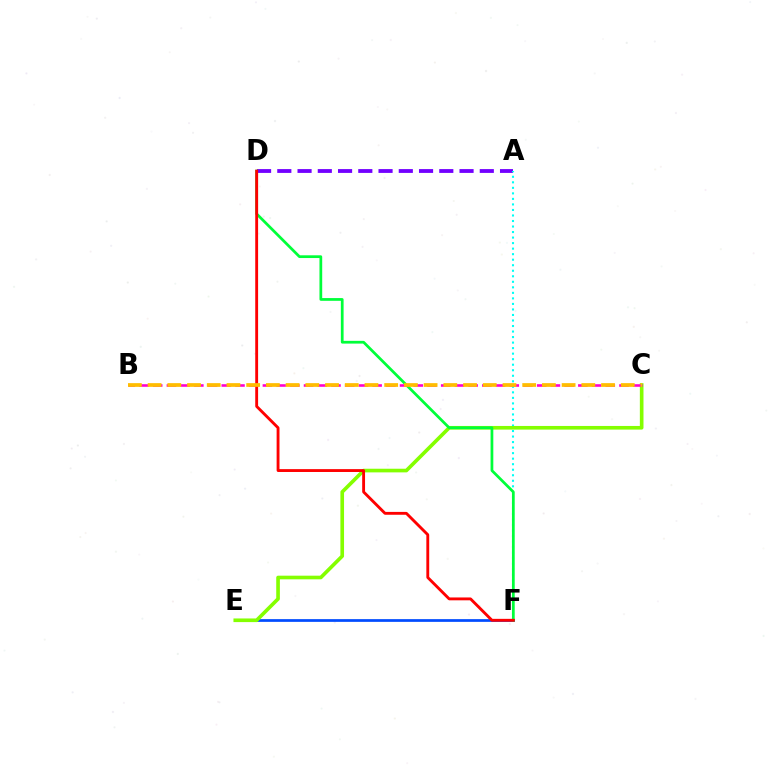{('E', 'F'): [{'color': '#004bff', 'line_style': 'solid', 'thickness': 1.96}], ('A', 'D'): [{'color': '#7200ff', 'line_style': 'dashed', 'thickness': 2.75}], ('A', 'F'): [{'color': '#00fff6', 'line_style': 'dotted', 'thickness': 1.5}], ('C', 'E'): [{'color': '#84ff00', 'line_style': 'solid', 'thickness': 2.62}], ('D', 'F'): [{'color': '#00ff39', 'line_style': 'solid', 'thickness': 1.97}, {'color': '#ff0000', 'line_style': 'solid', 'thickness': 2.06}], ('B', 'C'): [{'color': '#ff00cf', 'line_style': 'dashed', 'thickness': 1.86}, {'color': '#ffbd00', 'line_style': 'dashed', 'thickness': 2.68}]}